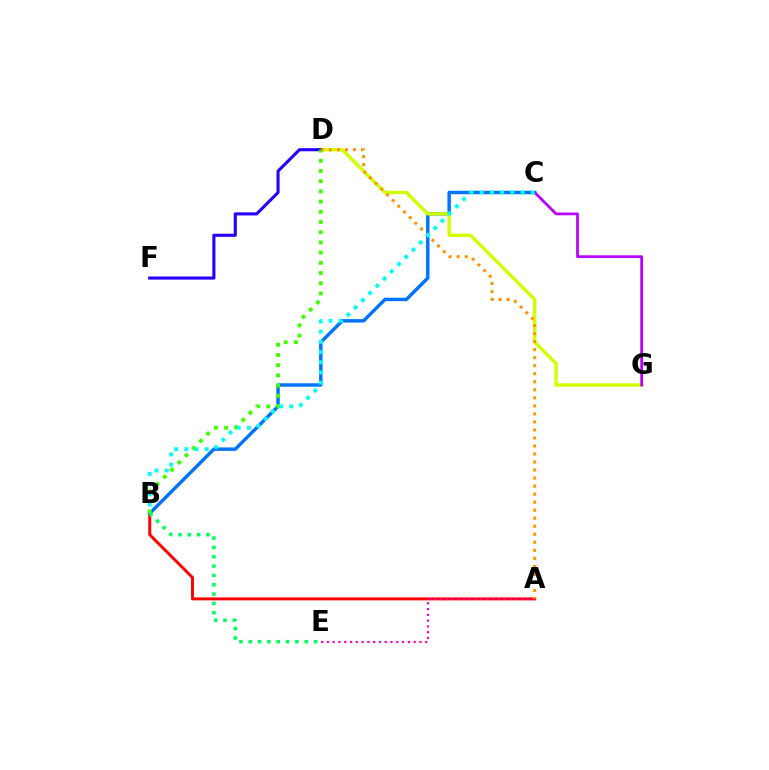{('B', 'C'): [{'color': '#0074ff', 'line_style': 'solid', 'thickness': 2.48}, {'color': '#00fff6', 'line_style': 'dotted', 'thickness': 2.78}], ('D', 'G'): [{'color': '#d1ff00', 'line_style': 'solid', 'thickness': 2.45}], ('A', 'B'): [{'color': '#ff0000', 'line_style': 'solid', 'thickness': 2.11}], ('D', 'F'): [{'color': '#2500ff', 'line_style': 'solid', 'thickness': 2.23}], ('C', 'G'): [{'color': '#b900ff', 'line_style': 'solid', 'thickness': 1.98}], ('B', 'D'): [{'color': '#3dff00', 'line_style': 'dotted', 'thickness': 2.77}], ('A', 'E'): [{'color': '#ff00ac', 'line_style': 'dotted', 'thickness': 1.57}], ('A', 'D'): [{'color': '#ff9400', 'line_style': 'dotted', 'thickness': 2.18}], ('B', 'E'): [{'color': '#00ff5c', 'line_style': 'dotted', 'thickness': 2.53}]}